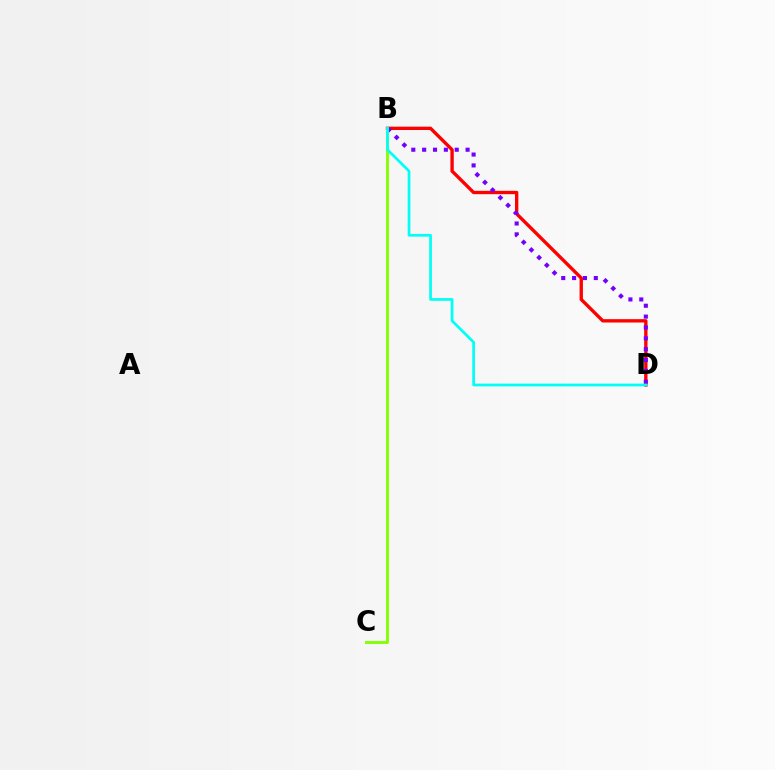{('B', 'D'): [{'color': '#ff0000', 'line_style': 'solid', 'thickness': 2.41}, {'color': '#7200ff', 'line_style': 'dotted', 'thickness': 2.95}, {'color': '#00fff6', 'line_style': 'solid', 'thickness': 1.96}], ('B', 'C'): [{'color': '#84ff00', 'line_style': 'solid', 'thickness': 2.07}]}